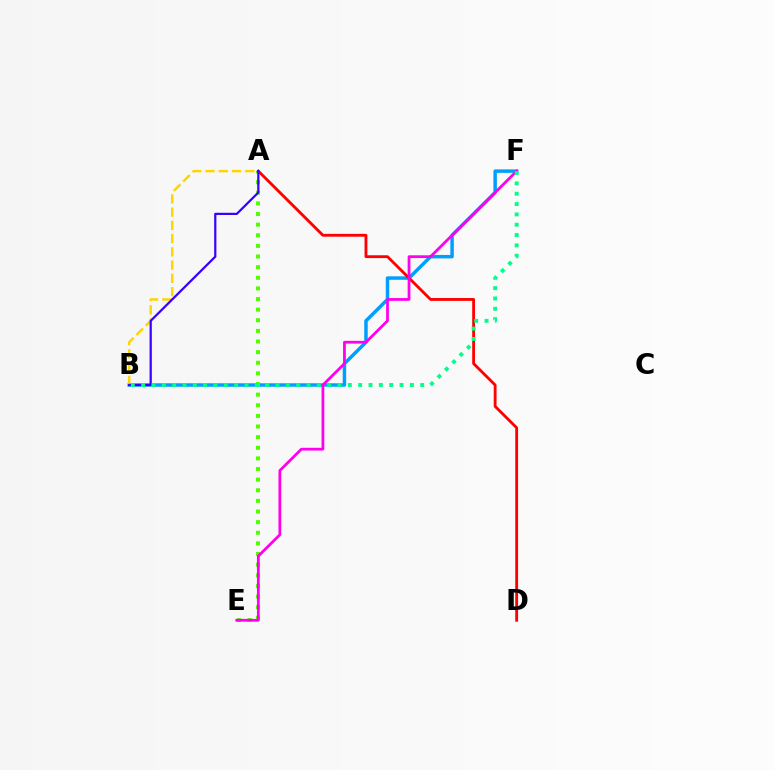{('B', 'F'): [{'color': '#009eff', 'line_style': 'solid', 'thickness': 2.5}, {'color': '#00ff86', 'line_style': 'dotted', 'thickness': 2.81}], ('A', 'B'): [{'color': '#ffd500', 'line_style': 'dashed', 'thickness': 1.8}, {'color': '#3700ff', 'line_style': 'solid', 'thickness': 1.6}], ('A', 'E'): [{'color': '#4fff00', 'line_style': 'dotted', 'thickness': 2.89}], ('A', 'D'): [{'color': '#ff0000', 'line_style': 'solid', 'thickness': 2.04}], ('E', 'F'): [{'color': '#ff00ed', 'line_style': 'solid', 'thickness': 2.0}]}